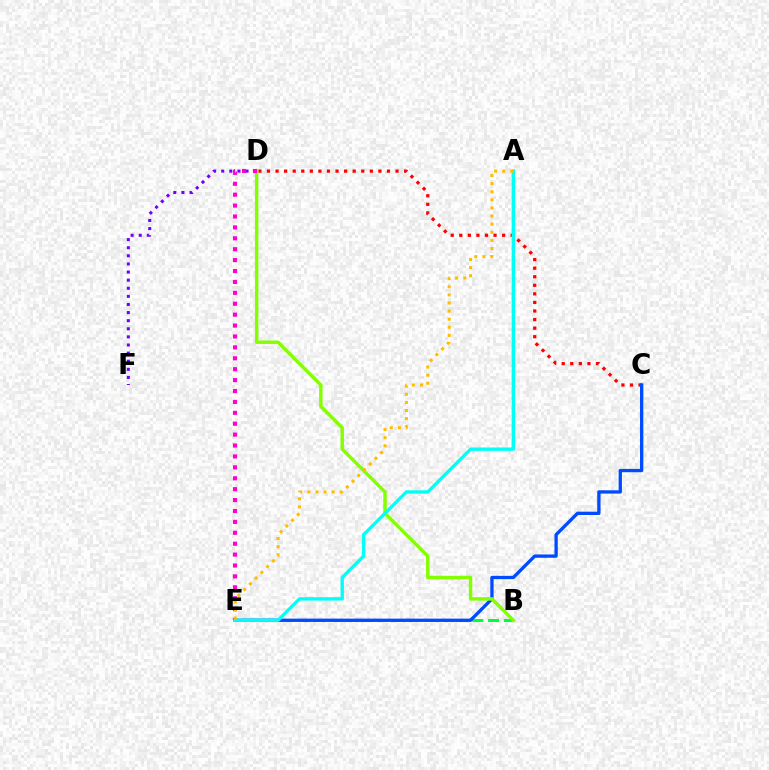{('D', 'F'): [{'color': '#7200ff', 'line_style': 'dotted', 'thickness': 2.2}], ('B', 'E'): [{'color': '#00ff39', 'line_style': 'dashed', 'thickness': 2.14}], ('C', 'D'): [{'color': '#ff0000', 'line_style': 'dotted', 'thickness': 2.33}], ('C', 'E'): [{'color': '#004bff', 'line_style': 'solid', 'thickness': 2.38}], ('B', 'D'): [{'color': '#84ff00', 'line_style': 'solid', 'thickness': 2.48}], ('D', 'E'): [{'color': '#ff00cf', 'line_style': 'dotted', 'thickness': 2.96}], ('A', 'E'): [{'color': '#00fff6', 'line_style': 'solid', 'thickness': 2.42}, {'color': '#ffbd00', 'line_style': 'dotted', 'thickness': 2.2}]}